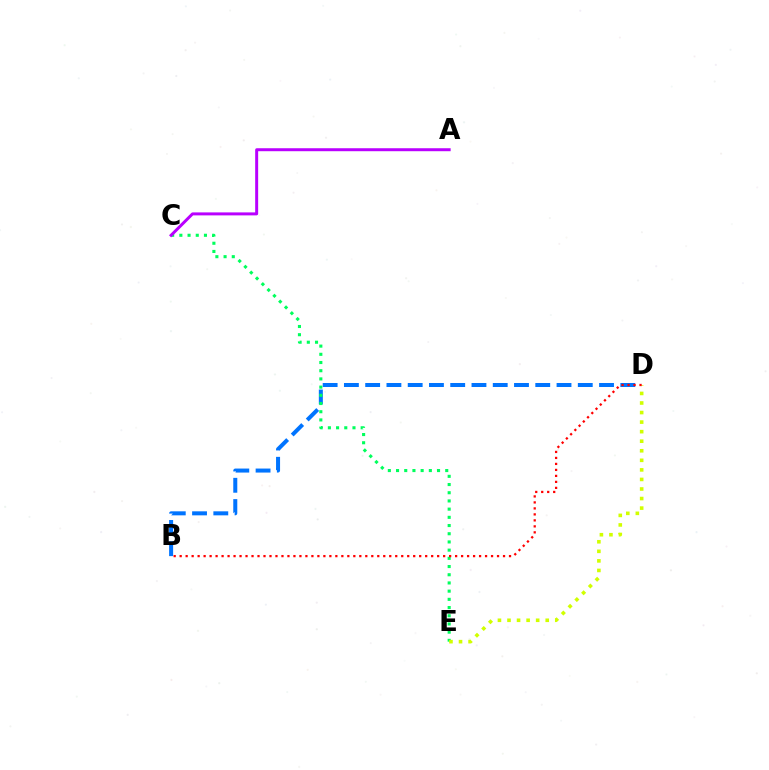{('B', 'D'): [{'color': '#0074ff', 'line_style': 'dashed', 'thickness': 2.89}, {'color': '#ff0000', 'line_style': 'dotted', 'thickness': 1.63}], ('C', 'E'): [{'color': '#00ff5c', 'line_style': 'dotted', 'thickness': 2.23}], ('D', 'E'): [{'color': '#d1ff00', 'line_style': 'dotted', 'thickness': 2.6}], ('A', 'C'): [{'color': '#b900ff', 'line_style': 'solid', 'thickness': 2.15}]}